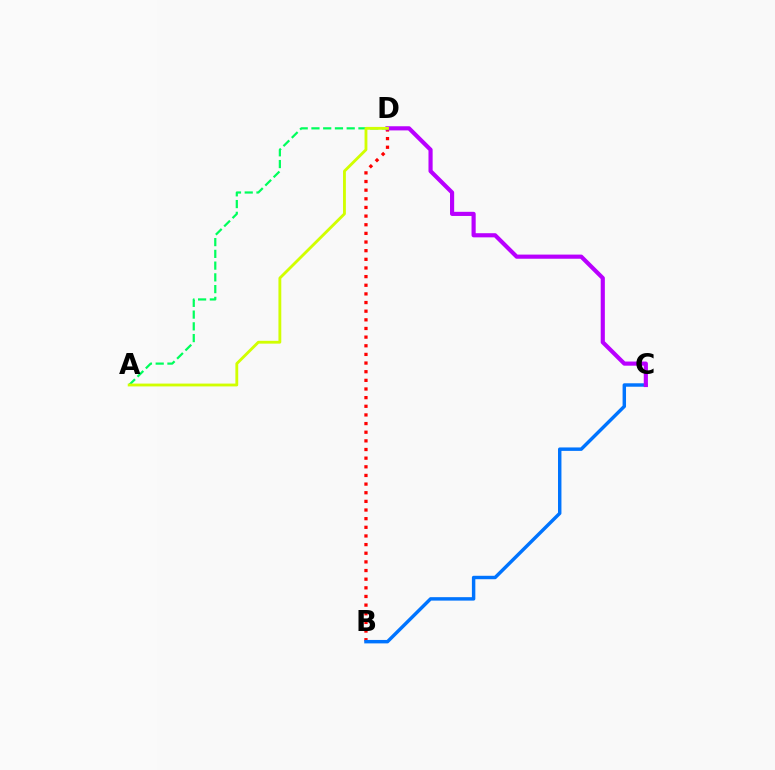{('B', 'D'): [{'color': '#ff0000', 'line_style': 'dotted', 'thickness': 2.35}], ('B', 'C'): [{'color': '#0074ff', 'line_style': 'solid', 'thickness': 2.48}], ('A', 'D'): [{'color': '#00ff5c', 'line_style': 'dashed', 'thickness': 1.6}, {'color': '#d1ff00', 'line_style': 'solid', 'thickness': 2.04}], ('C', 'D'): [{'color': '#b900ff', 'line_style': 'solid', 'thickness': 2.98}]}